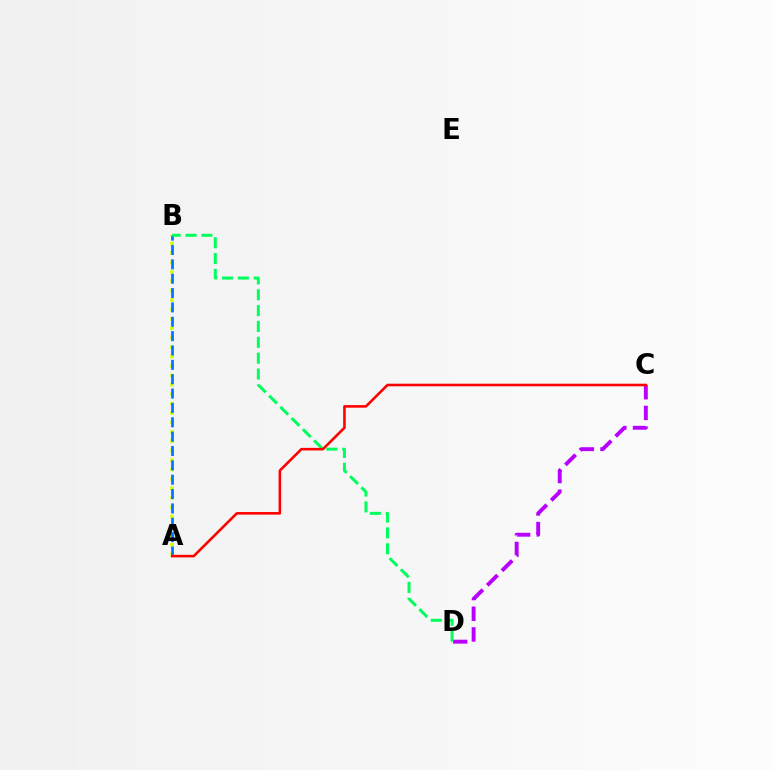{('A', 'B'): [{'color': '#d1ff00', 'line_style': 'dotted', 'thickness': 2.56}, {'color': '#0074ff', 'line_style': 'dashed', 'thickness': 1.95}], ('C', 'D'): [{'color': '#b900ff', 'line_style': 'dashed', 'thickness': 2.81}], ('B', 'D'): [{'color': '#00ff5c', 'line_style': 'dashed', 'thickness': 2.15}], ('A', 'C'): [{'color': '#ff0000', 'line_style': 'solid', 'thickness': 1.86}]}